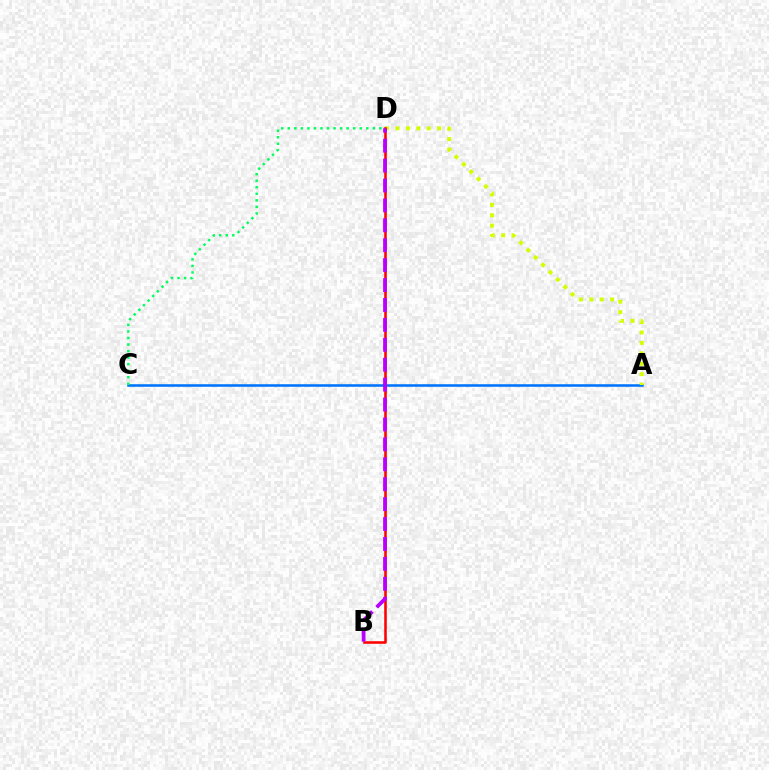{('A', 'C'): [{'color': '#0074ff', 'line_style': 'solid', 'thickness': 1.84}], ('A', 'D'): [{'color': '#d1ff00', 'line_style': 'dotted', 'thickness': 2.83}], ('B', 'D'): [{'color': '#ff0000', 'line_style': 'solid', 'thickness': 1.84}, {'color': '#b900ff', 'line_style': 'dashed', 'thickness': 2.71}], ('C', 'D'): [{'color': '#00ff5c', 'line_style': 'dotted', 'thickness': 1.78}]}